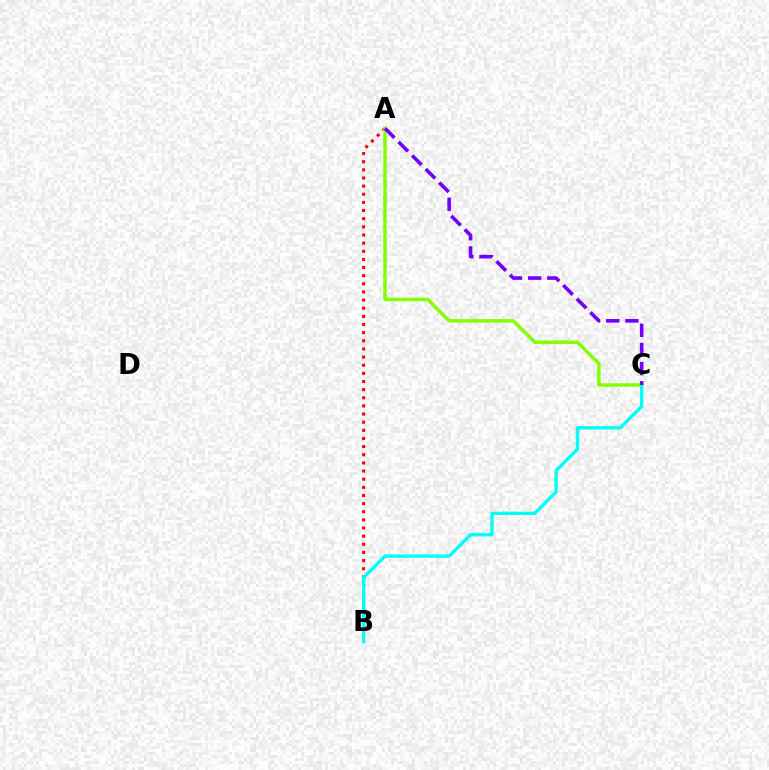{('A', 'B'): [{'color': '#ff0000', 'line_style': 'dotted', 'thickness': 2.21}], ('A', 'C'): [{'color': '#84ff00', 'line_style': 'solid', 'thickness': 2.51}, {'color': '#7200ff', 'line_style': 'dashed', 'thickness': 2.6}], ('B', 'C'): [{'color': '#00fff6', 'line_style': 'solid', 'thickness': 2.41}]}